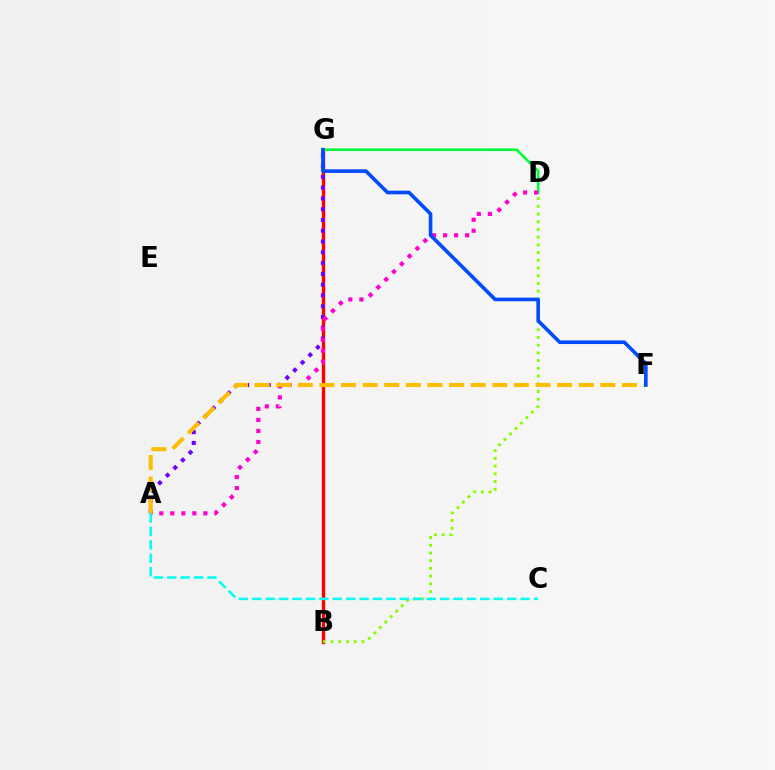{('B', 'G'): [{'color': '#ff0000', 'line_style': 'solid', 'thickness': 2.42}], ('D', 'G'): [{'color': '#00ff39', 'line_style': 'solid', 'thickness': 1.91}], ('A', 'G'): [{'color': '#7200ff', 'line_style': 'dotted', 'thickness': 2.93}], ('A', 'D'): [{'color': '#ff00cf', 'line_style': 'dotted', 'thickness': 2.99}], ('B', 'D'): [{'color': '#84ff00', 'line_style': 'dotted', 'thickness': 2.1}], ('A', 'F'): [{'color': '#ffbd00', 'line_style': 'dashed', 'thickness': 2.94}], ('F', 'G'): [{'color': '#004bff', 'line_style': 'solid', 'thickness': 2.61}], ('A', 'C'): [{'color': '#00fff6', 'line_style': 'dashed', 'thickness': 1.82}]}